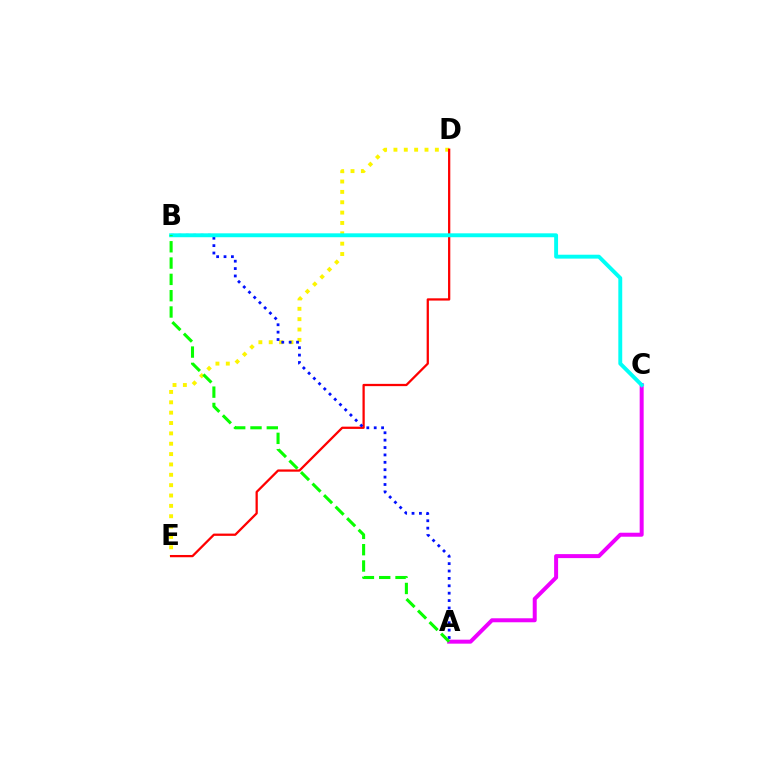{('A', 'C'): [{'color': '#ee00ff', 'line_style': 'solid', 'thickness': 2.87}], ('D', 'E'): [{'color': '#fcf500', 'line_style': 'dotted', 'thickness': 2.81}, {'color': '#ff0000', 'line_style': 'solid', 'thickness': 1.63}], ('A', 'B'): [{'color': '#0010ff', 'line_style': 'dotted', 'thickness': 2.01}, {'color': '#08ff00', 'line_style': 'dashed', 'thickness': 2.22}], ('B', 'C'): [{'color': '#00fff6', 'line_style': 'solid', 'thickness': 2.81}]}